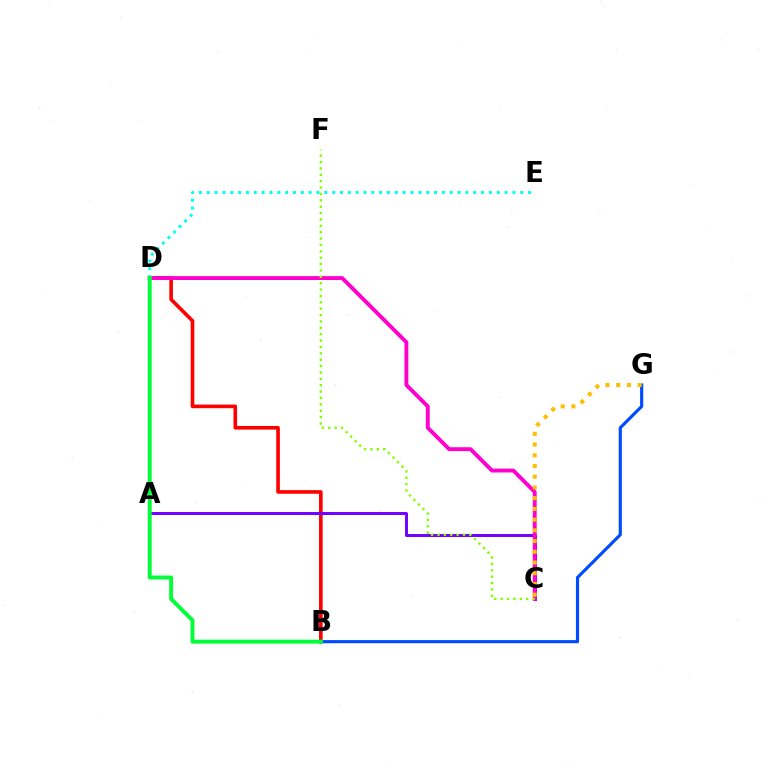{('B', 'D'): [{'color': '#ff0000', 'line_style': 'solid', 'thickness': 2.61}, {'color': '#00ff39', 'line_style': 'solid', 'thickness': 2.82}], ('A', 'C'): [{'color': '#7200ff', 'line_style': 'solid', 'thickness': 2.14}], ('C', 'D'): [{'color': '#ff00cf', 'line_style': 'solid', 'thickness': 2.8}], ('D', 'E'): [{'color': '#00fff6', 'line_style': 'dotted', 'thickness': 2.13}], ('B', 'G'): [{'color': '#004bff', 'line_style': 'solid', 'thickness': 2.26}], ('C', 'G'): [{'color': '#ffbd00', 'line_style': 'dotted', 'thickness': 2.91}], ('C', 'F'): [{'color': '#84ff00', 'line_style': 'dotted', 'thickness': 1.73}]}